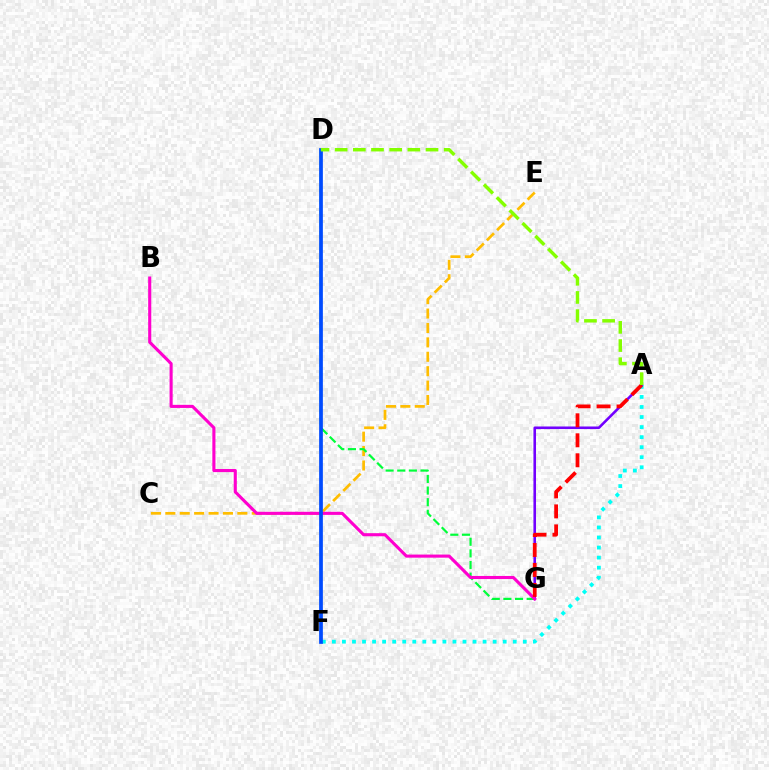{('C', 'E'): [{'color': '#ffbd00', 'line_style': 'dashed', 'thickness': 1.96}], ('D', 'G'): [{'color': '#00ff39', 'line_style': 'dashed', 'thickness': 1.58}], ('A', 'F'): [{'color': '#00fff6', 'line_style': 'dotted', 'thickness': 2.73}], ('A', 'G'): [{'color': '#7200ff', 'line_style': 'solid', 'thickness': 1.86}, {'color': '#ff0000', 'line_style': 'dashed', 'thickness': 2.72}], ('B', 'G'): [{'color': '#ff00cf', 'line_style': 'solid', 'thickness': 2.23}], ('D', 'F'): [{'color': '#004bff', 'line_style': 'solid', 'thickness': 2.69}], ('A', 'D'): [{'color': '#84ff00', 'line_style': 'dashed', 'thickness': 2.47}]}